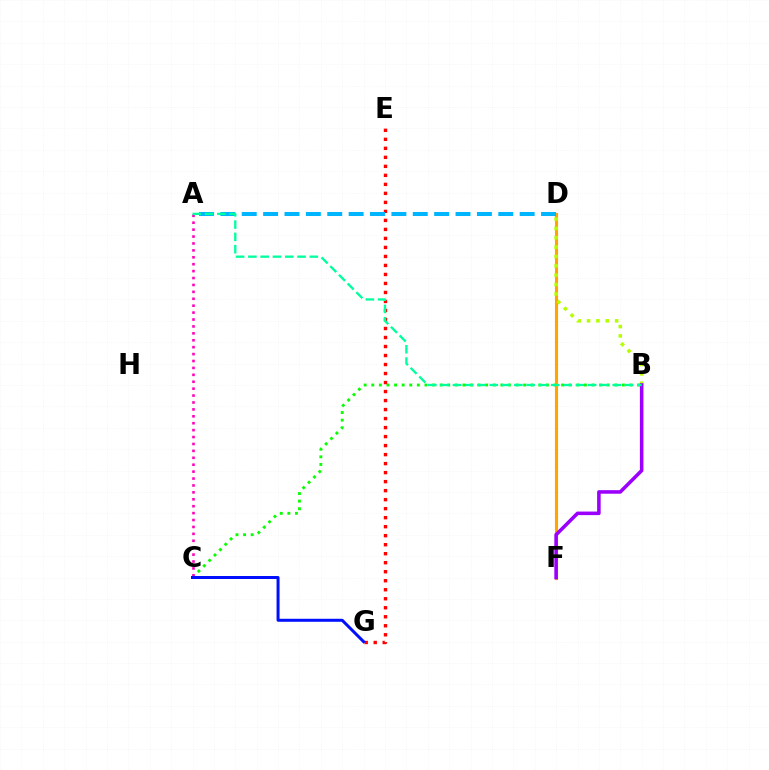{('B', 'C'): [{'color': '#08ff00', 'line_style': 'dotted', 'thickness': 2.06}], ('E', 'G'): [{'color': '#ff0000', 'line_style': 'dotted', 'thickness': 2.45}], ('D', 'F'): [{'color': '#ffa500', 'line_style': 'solid', 'thickness': 2.26}], ('B', 'D'): [{'color': '#b3ff00', 'line_style': 'dotted', 'thickness': 2.54}], ('B', 'F'): [{'color': '#9b00ff', 'line_style': 'solid', 'thickness': 2.56}], ('A', 'C'): [{'color': '#ff00bd', 'line_style': 'dotted', 'thickness': 1.88}], ('A', 'D'): [{'color': '#00b5ff', 'line_style': 'dashed', 'thickness': 2.9}], ('C', 'G'): [{'color': '#0010ff', 'line_style': 'solid', 'thickness': 2.16}], ('A', 'B'): [{'color': '#00ff9d', 'line_style': 'dashed', 'thickness': 1.67}]}